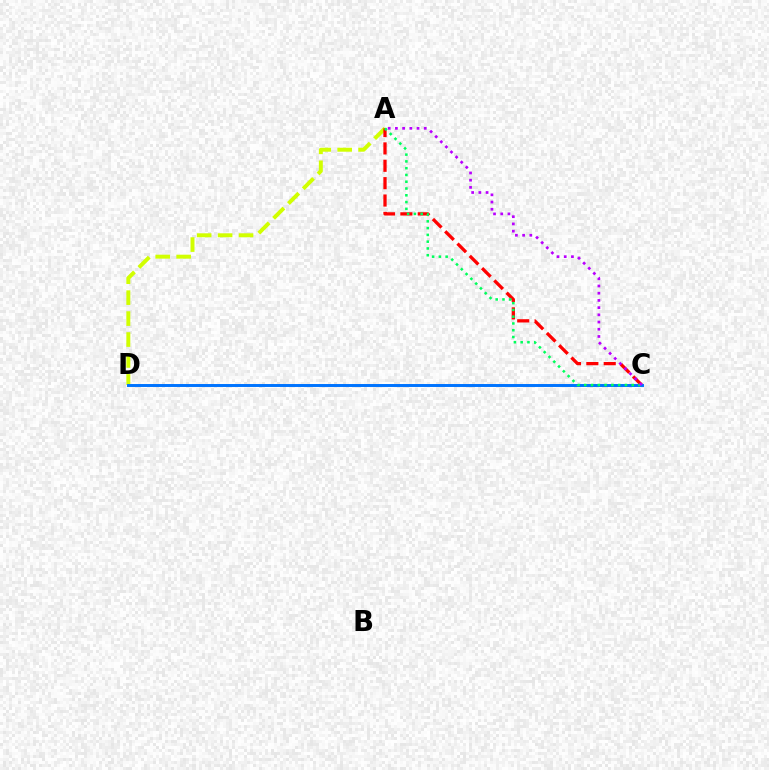{('A', 'D'): [{'color': '#d1ff00', 'line_style': 'dashed', 'thickness': 2.84}], ('A', 'C'): [{'color': '#ff0000', 'line_style': 'dashed', 'thickness': 2.36}, {'color': '#00ff5c', 'line_style': 'dotted', 'thickness': 1.84}, {'color': '#b900ff', 'line_style': 'dotted', 'thickness': 1.96}], ('C', 'D'): [{'color': '#0074ff', 'line_style': 'solid', 'thickness': 2.13}]}